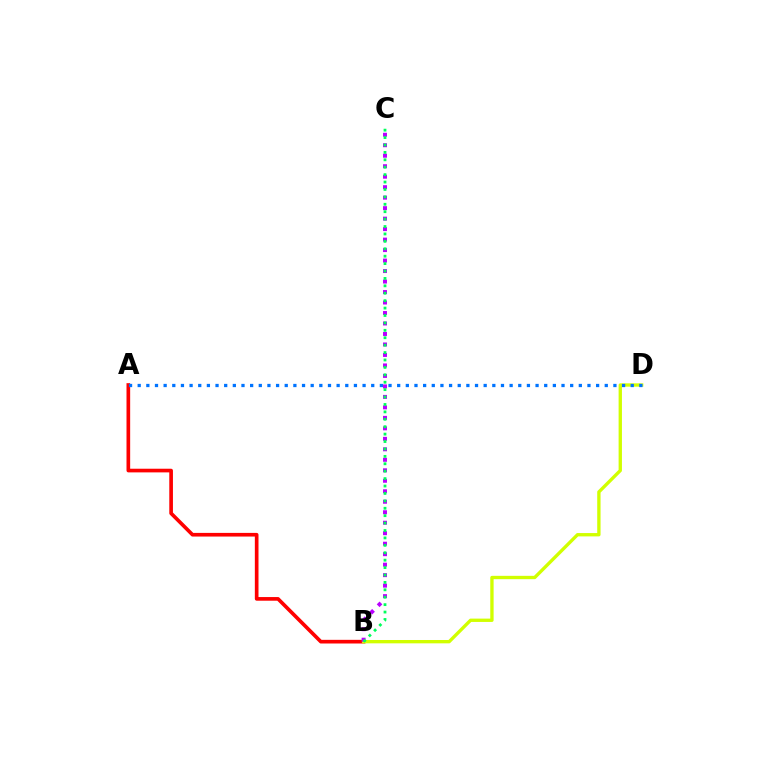{('A', 'B'): [{'color': '#ff0000', 'line_style': 'solid', 'thickness': 2.63}], ('B', 'D'): [{'color': '#d1ff00', 'line_style': 'solid', 'thickness': 2.4}], ('A', 'D'): [{'color': '#0074ff', 'line_style': 'dotted', 'thickness': 2.35}], ('B', 'C'): [{'color': '#b900ff', 'line_style': 'dotted', 'thickness': 2.85}, {'color': '#00ff5c', 'line_style': 'dotted', 'thickness': 2.01}]}